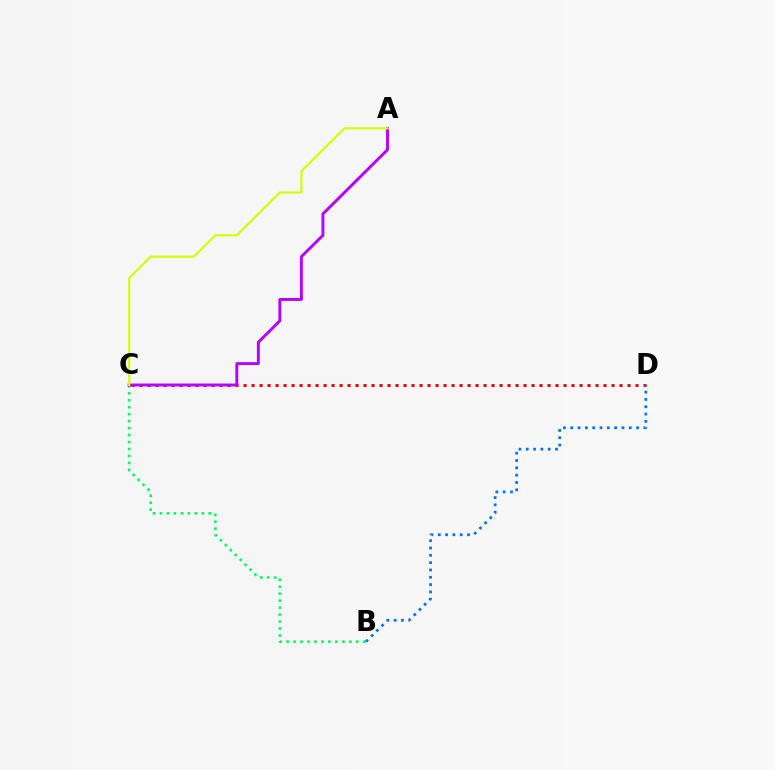{('B', 'C'): [{'color': '#00ff5c', 'line_style': 'dotted', 'thickness': 1.89}], ('C', 'D'): [{'color': '#ff0000', 'line_style': 'dotted', 'thickness': 2.17}], ('A', 'C'): [{'color': '#b900ff', 'line_style': 'solid', 'thickness': 2.1}, {'color': '#d1ff00', 'line_style': 'solid', 'thickness': 1.55}], ('B', 'D'): [{'color': '#0074ff', 'line_style': 'dotted', 'thickness': 1.99}]}